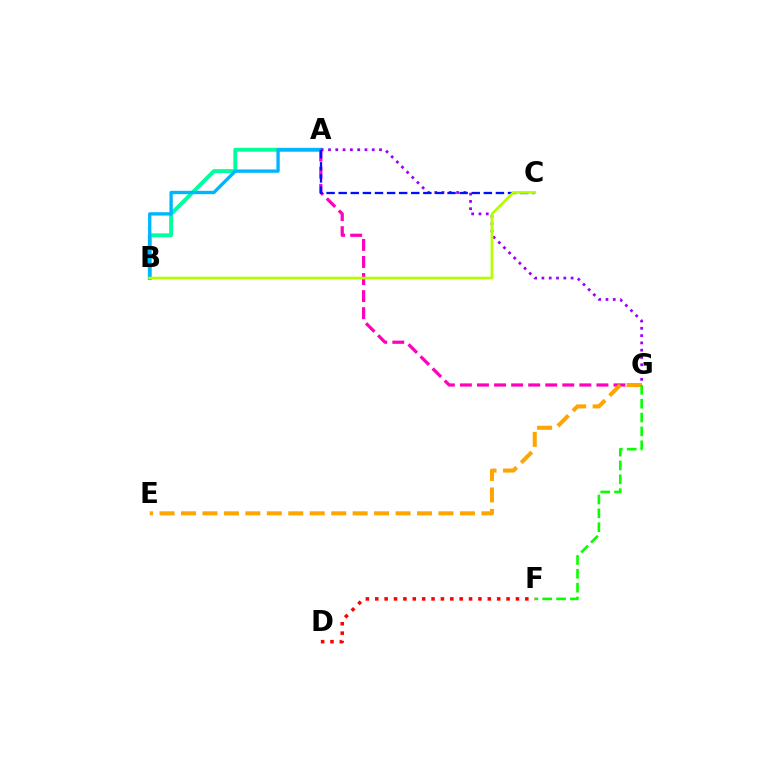{('A', 'B'): [{'color': '#00ff9d', 'line_style': 'solid', 'thickness': 2.82}, {'color': '#00b5ff', 'line_style': 'solid', 'thickness': 2.41}], ('A', 'G'): [{'color': '#9b00ff', 'line_style': 'dotted', 'thickness': 1.98}, {'color': '#ff00bd', 'line_style': 'dashed', 'thickness': 2.32}], ('D', 'F'): [{'color': '#ff0000', 'line_style': 'dotted', 'thickness': 2.55}], ('E', 'G'): [{'color': '#ffa500', 'line_style': 'dashed', 'thickness': 2.91}], ('A', 'C'): [{'color': '#0010ff', 'line_style': 'dashed', 'thickness': 1.64}], ('F', 'G'): [{'color': '#08ff00', 'line_style': 'dashed', 'thickness': 1.88}], ('B', 'C'): [{'color': '#b3ff00', 'line_style': 'solid', 'thickness': 1.94}]}